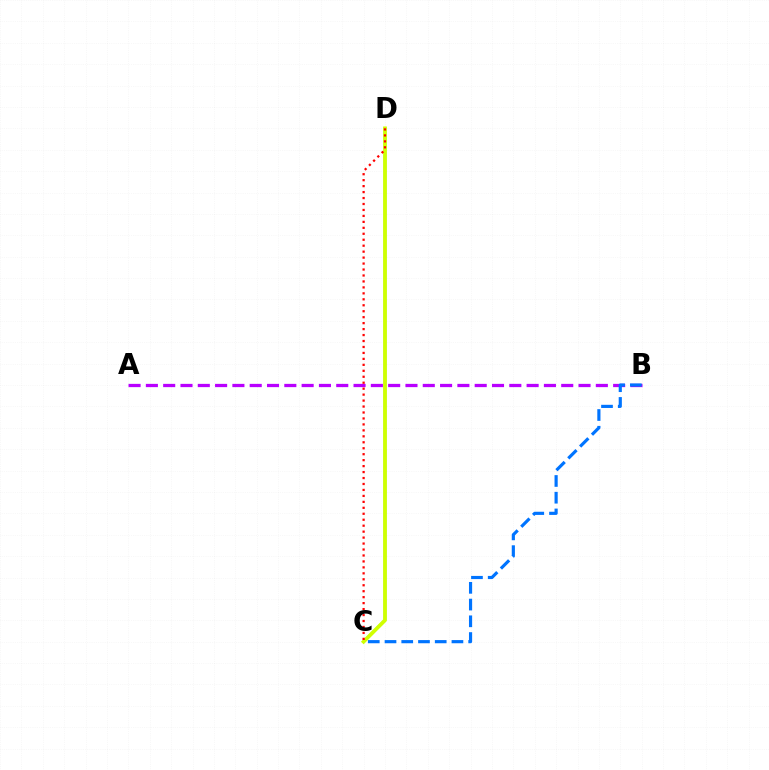{('C', 'D'): [{'color': '#00ff5c', 'line_style': 'solid', 'thickness': 1.86}, {'color': '#d1ff00', 'line_style': 'solid', 'thickness': 2.69}, {'color': '#ff0000', 'line_style': 'dotted', 'thickness': 1.62}], ('A', 'B'): [{'color': '#b900ff', 'line_style': 'dashed', 'thickness': 2.35}], ('B', 'C'): [{'color': '#0074ff', 'line_style': 'dashed', 'thickness': 2.27}]}